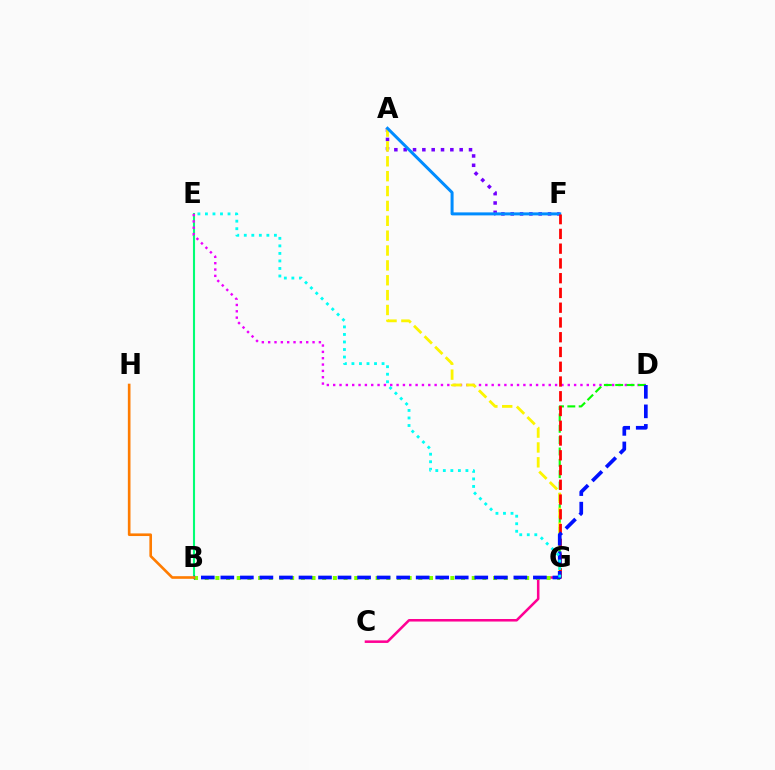{('B', 'E'): [{'color': '#00ff74', 'line_style': 'solid', 'thickness': 1.51}], ('A', 'F'): [{'color': '#7200ff', 'line_style': 'dotted', 'thickness': 2.54}, {'color': '#008cff', 'line_style': 'solid', 'thickness': 2.16}], ('D', 'E'): [{'color': '#ee00ff', 'line_style': 'dotted', 'thickness': 1.72}], ('D', 'G'): [{'color': '#08ff00', 'line_style': 'dashed', 'thickness': 1.54}], ('C', 'G'): [{'color': '#ff0094', 'line_style': 'solid', 'thickness': 1.83}], ('A', 'G'): [{'color': '#fcf500', 'line_style': 'dashed', 'thickness': 2.02}], ('B', 'G'): [{'color': '#84ff00', 'line_style': 'dotted', 'thickness': 2.9}], ('F', 'G'): [{'color': '#ff0000', 'line_style': 'dashed', 'thickness': 2.0}], ('B', 'D'): [{'color': '#0010ff', 'line_style': 'dashed', 'thickness': 2.65}], ('B', 'H'): [{'color': '#ff7c00', 'line_style': 'solid', 'thickness': 1.9}], ('E', 'G'): [{'color': '#00fff6', 'line_style': 'dotted', 'thickness': 2.05}]}